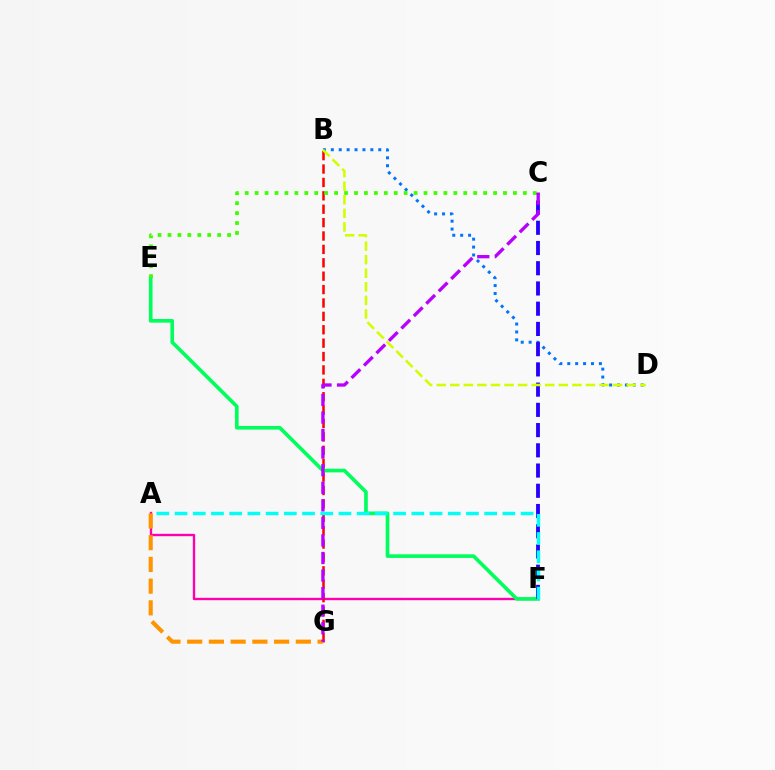{('A', 'F'): [{'color': '#ff00ac', 'line_style': 'solid', 'thickness': 1.7}, {'color': '#00fff6', 'line_style': 'dashed', 'thickness': 2.47}], ('E', 'F'): [{'color': '#00ff5c', 'line_style': 'solid', 'thickness': 2.62}], ('B', 'G'): [{'color': '#ff0000', 'line_style': 'dashed', 'thickness': 1.82}], ('A', 'G'): [{'color': '#ff9400', 'line_style': 'dashed', 'thickness': 2.95}], ('B', 'D'): [{'color': '#0074ff', 'line_style': 'dotted', 'thickness': 2.15}, {'color': '#d1ff00', 'line_style': 'dashed', 'thickness': 1.84}], ('C', 'F'): [{'color': '#2500ff', 'line_style': 'dashed', 'thickness': 2.75}], ('C', 'E'): [{'color': '#3dff00', 'line_style': 'dotted', 'thickness': 2.7}], ('C', 'G'): [{'color': '#b900ff', 'line_style': 'dashed', 'thickness': 2.39}]}